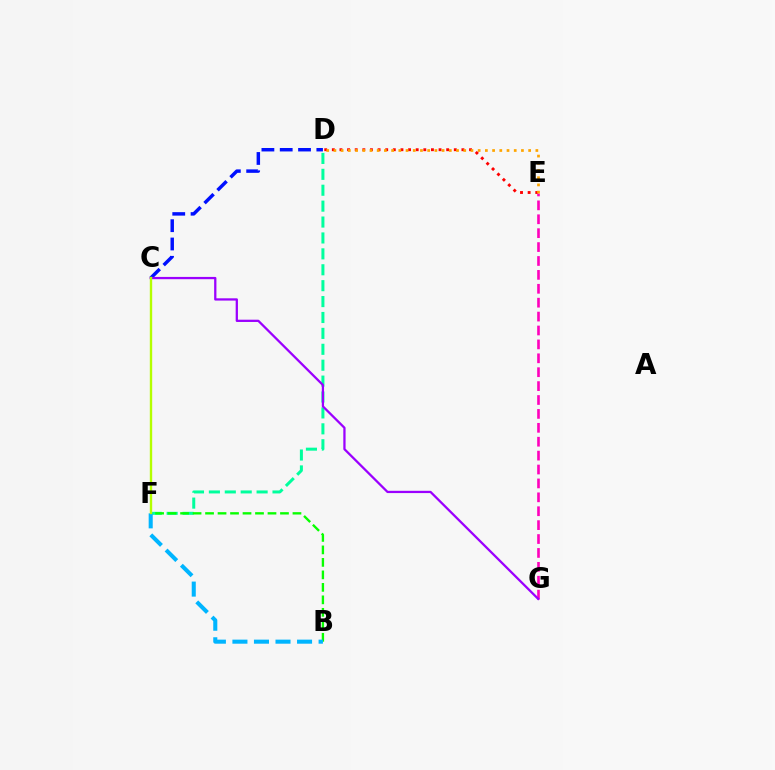{('D', 'F'): [{'color': '#00ff9d', 'line_style': 'dashed', 'thickness': 2.16}], ('D', 'E'): [{'color': '#ff0000', 'line_style': 'dotted', 'thickness': 2.07}, {'color': '#ffa500', 'line_style': 'dotted', 'thickness': 1.96}], ('E', 'G'): [{'color': '#ff00bd', 'line_style': 'dashed', 'thickness': 1.89}], ('B', 'F'): [{'color': '#08ff00', 'line_style': 'dashed', 'thickness': 1.7}, {'color': '#00b5ff', 'line_style': 'dashed', 'thickness': 2.93}], ('C', 'D'): [{'color': '#0010ff', 'line_style': 'dashed', 'thickness': 2.49}], ('C', 'G'): [{'color': '#9b00ff', 'line_style': 'solid', 'thickness': 1.63}], ('C', 'F'): [{'color': '#b3ff00', 'line_style': 'solid', 'thickness': 1.7}]}